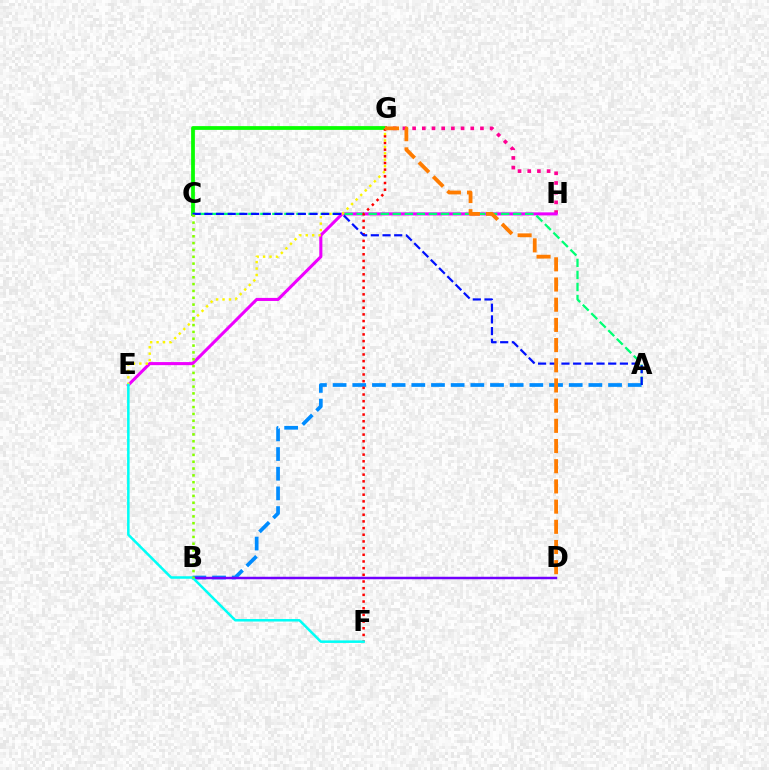{('C', 'G'): [{'color': '#08ff00', 'line_style': 'solid', 'thickness': 2.71}], ('G', 'H'): [{'color': '#ff0094', 'line_style': 'dotted', 'thickness': 2.63}], ('A', 'B'): [{'color': '#008cff', 'line_style': 'dashed', 'thickness': 2.67}], ('E', 'H'): [{'color': '#ee00ff', 'line_style': 'solid', 'thickness': 2.21}], ('B', 'D'): [{'color': '#7200ff', 'line_style': 'solid', 'thickness': 1.79}], ('A', 'C'): [{'color': '#00ff74', 'line_style': 'dashed', 'thickness': 1.64}, {'color': '#0010ff', 'line_style': 'dashed', 'thickness': 1.59}], ('F', 'G'): [{'color': '#ff0000', 'line_style': 'dotted', 'thickness': 1.81}], ('E', 'G'): [{'color': '#fcf500', 'line_style': 'dotted', 'thickness': 1.75}], ('D', 'G'): [{'color': '#ff7c00', 'line_style': 'dashed', 'thickness': 2.74}], ('E', 'F'): [{'color': '#00fff6', 'line_style': 'solid', 'thickness': 1.81}], ('B', 'C'): [{'color': '#84ff00', 'line_style': 'dotted', 'thickness': 1.86}]}